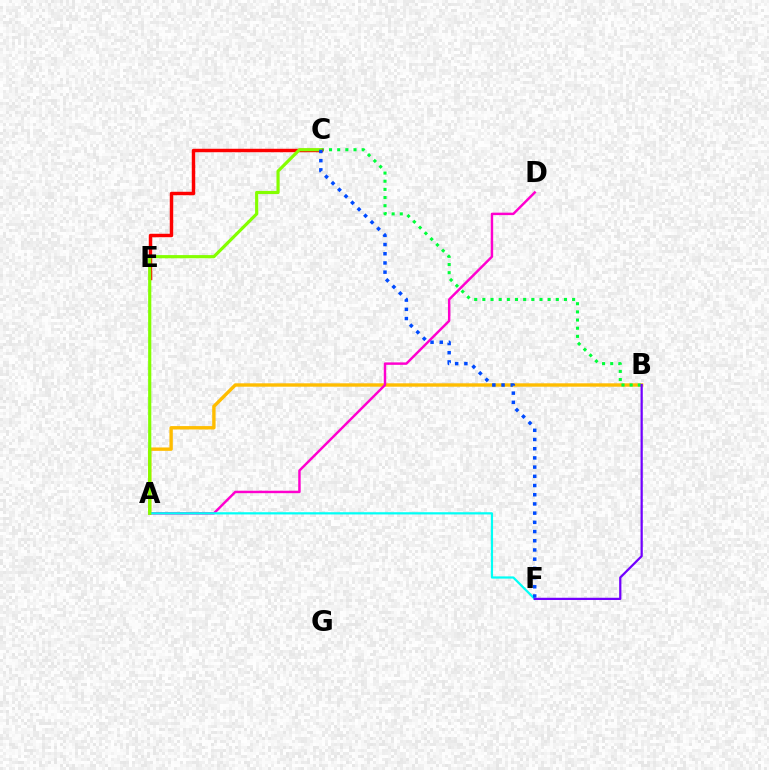{('A', 'B'): [{'color': '#ffbd00', 'line_style': 'solid', 'thickness': 2.44}], ('A', 'D'): [{'color': '#ff00cf', 'line_style': 'solid', 'thickness': 1.77}], ('B', 'C'): [{'color': '#00ff39', 'line_style': 'dotted', 'thickness': 2.22}], ('A', 'F'): [{'color': '#00fff6', 'line_style': 'solid', 'thickness': 1.6}], ('C', 'E'): [{'color': '#ff0000', 'line_style': 'solid', 'thickness': 2.49}], ('B', 'F'): [{'color': '#7200ff', 'line_style': 'solid', 'thickness': 1.61}], ('A', 'C'): [{'color': '#84ff00', 'line_style': 'solid', 'thickness': 2.28}], ('C', 'F'): [{'color': '#004bff', 'line_style': 'dotted', 'thickness': 2.5}]}